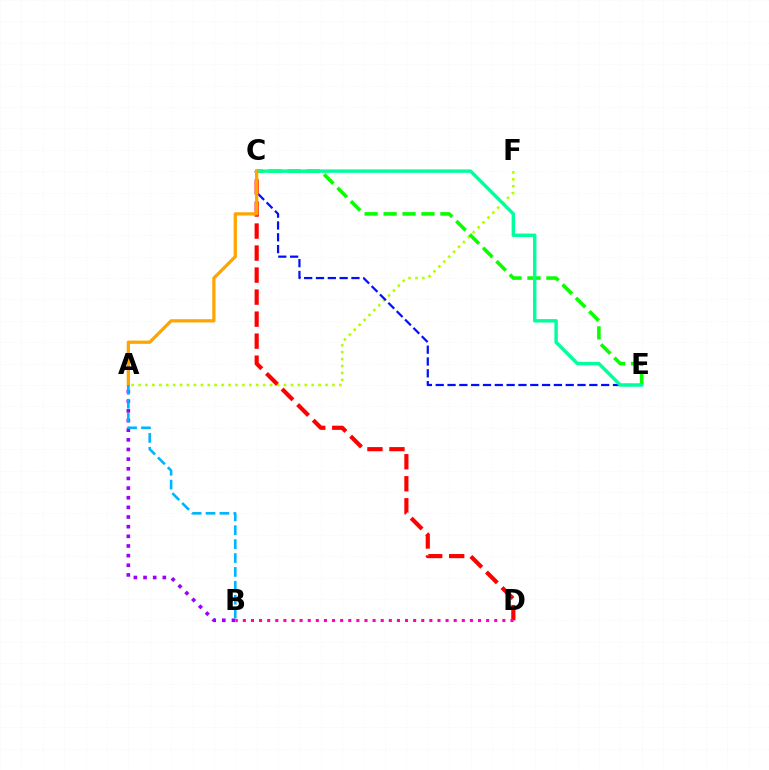{('A', 'F'): [{'color': '#b3ff00', 'line_style': 'dotted', 'thickness': 1.88}], ('A', 'B'): [{'color': '#9b00ff', 'line_style': 'dotted', 'thickness': 2.62}, {'color': '#00b5ff', 'line_style': 'dashed', 'thickness': 1.89}], ('C', 'E'): [{'color': '#08ff00', 'line_style': 'dashed', 'thickness': 2.57}, {'color': '#0010ff', 'line_style': 'dashed', 'thickness': 1.61}, {'color': '#00ff9d', 'line_style': 'solid', 'thickness': 2.48}], ('C', 'D'): [{'color': '#ff0000', 'line_style': 'dashed', 'thickness': 2.99}], ('A', 'C'): [{'color': '#ffa500', 'line_style': 'solid', 'thickness': 2.34}], ('B', 'D'): [{'color': '#ff00bd', 'line_style': 'dotted', 'thickness': 2.2}]}